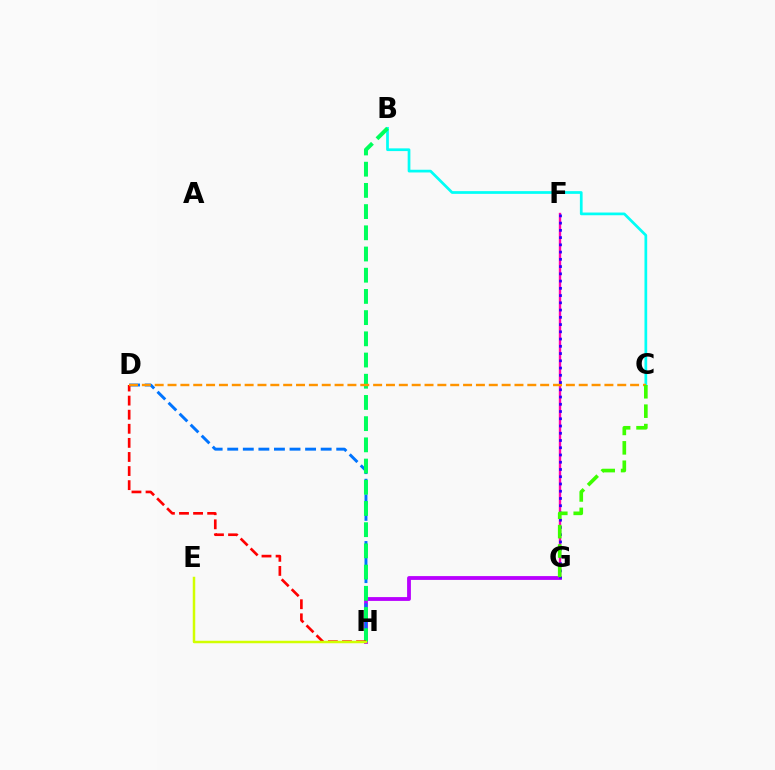{('F', 'G'): [{'color': '#ff00ac', 'line_style': 'solid', 'thickness': 1.71}, {'color': '#2500ff', 'line_style': 'dotted', 'thickness': 1.97}], ('G', 'H'): [{'color': '#b900ff', 'line_style': 'solid', 'thickness': 2.74}], ('D', 'H'): [{'color': '#0074ff', 'line_style': 'dashed', 'thickness': 2.12}, {'color': '#ff0000', 'line_style': 'dashed', 'thickness': 1.91}], ('B', 'C'): [{'color': '#00fff6', 'line_style': 'solid', 'thickness': 1.96}], ('B', 'H'): [{'color': '#00ff5c', 'line_style': 'dashed', 'thickness': 2.88}], ('E', 'H'): [{'color': '#d1ff00', 'line_style': 'solid', 'thickness': 1.8}], ('C', 'D'): [{'color': '#ff9400', 'line_style': 'dashed', 'thickness': 1.75}], ('C', 'G'): [{'color': '#3dff00', 'line_style': 'dashed', 'thickness': 2.64}]}